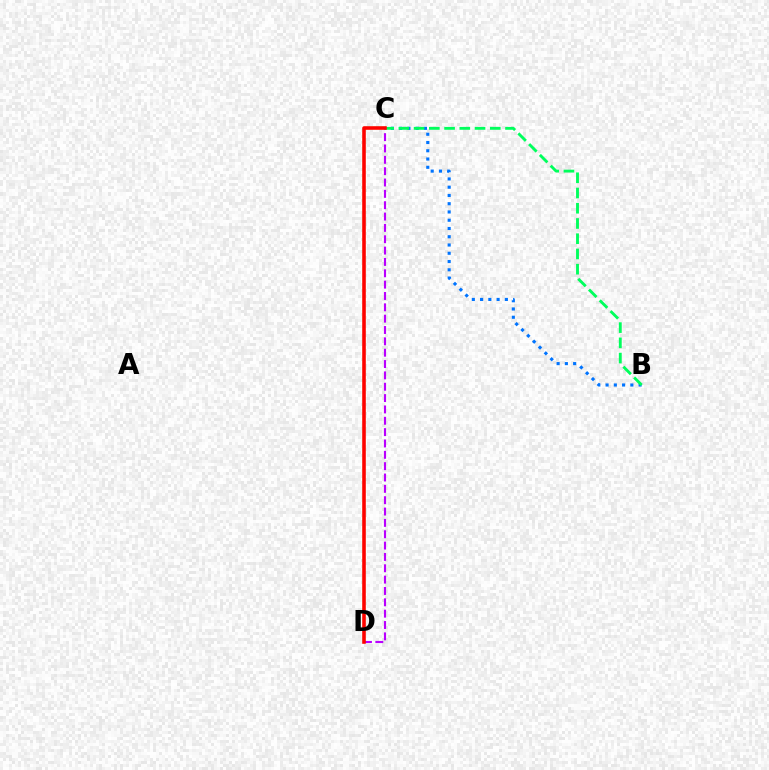{('B', 'C'): [{'color': '#0074ff', 'line_style': 'dotted', 'thickness': 2.24}, {'color': '#00ff5c', 'line_style': 'dashed', 'thickness': 2.07}], ('C', 'D'): [{'color': '#d1ff00', 'line_style': 'solid', 'thickness': 1.76}, {'color': '#b900ff', 'line_style': 'dashed', 'thickness': 1.54}, {'color': '#ff0000', 'line_style': 'solid', 'thickness': 2.56}]}